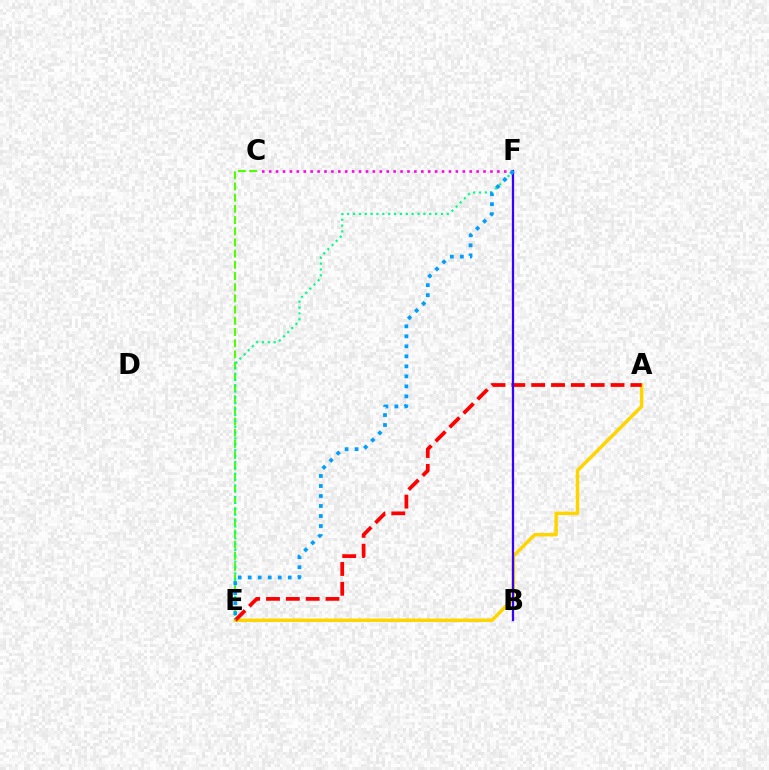{('C', 'E'): [{'color': '#4fff00', 'line_style': 'dashed', 'thickness': 1.52}], ('A', 'E'): [{'color': '#ffd500', 'line_style': 'solid', 'thickness': 2.48}, {'color': '#ff0000', 'line_style': 'dashed', 'thickness': 2.69}], ('C', 'F'): [{'color': '#ff00ed', 'line_style': 'dotted', 'thickness': 1.88}], ('B', 'F'): [{'color': '#3700ff', 'line_style': 'solid', 'thickness': 1.62}], ('E', 'F'): [{'color': '#00ff86', 'line_style': 'dotted', 'thickness': 1.59}, {'color': '#009eff', 'line_style': 'dotted', 'thickness': 2.72}]}